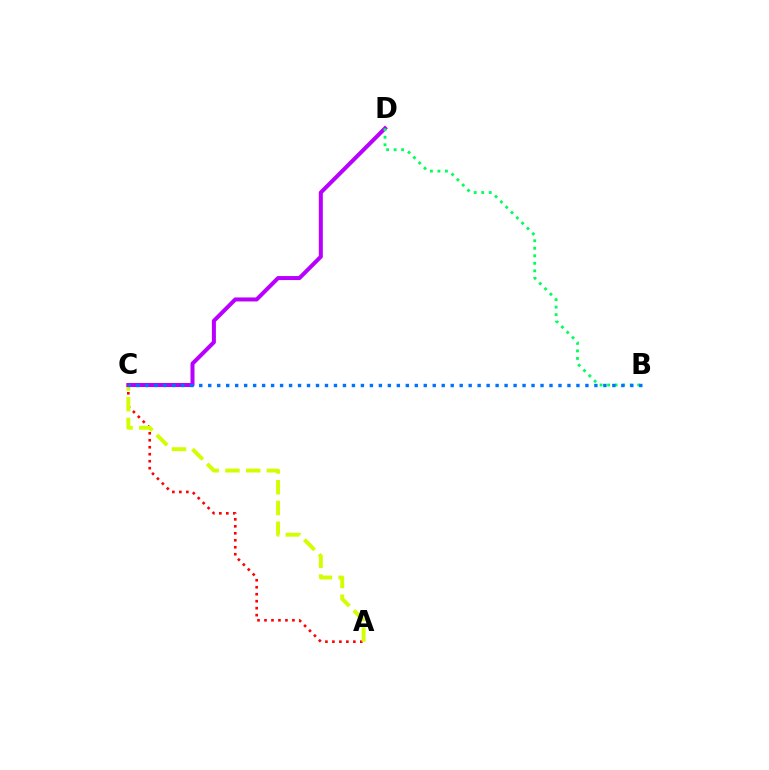{('A', 'C'): [{'color': '#ff0000', 'line_style': 'dotted', 'thickness': 1.9}, {'color': '#d1ff00', 'line_style': 'dashed', 'thickness': 2.82}], ('C', 'D'): [{'color': '#b900ff', 'line_style': 'solid', 'thickness': 2.89}], ('B', 'D'): [{'color': '#00ff5c', 'line_style': 'dotted', 'thickness': 2.04}], ('B', 'C'): [{'color': '#0074ff', 'line_style': 'dotted', 'thickness': 2.44}]}